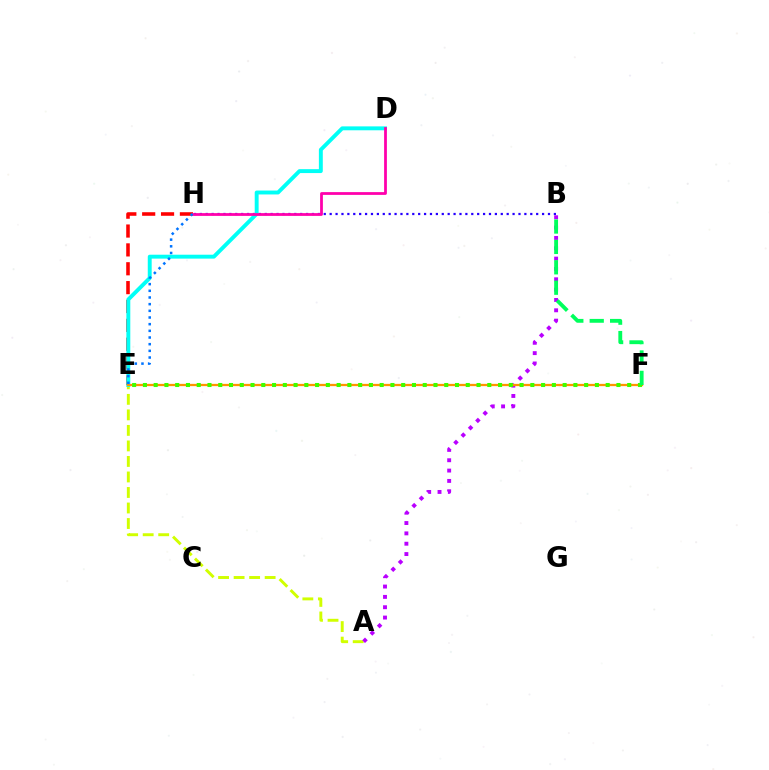{('A', 'E'): [{'color': '#d1ff00', 'line_style': 'dashed', 'thickness': 2.11}], ('B', 'H'): [{'color': '#2500ff', 'line_style': 'dotted', 'thickness': 1.6}], ('E', 'H'): [{'color': '#ff0000', 'line_style': 'dashed', 'thickness': 2.56}, {'color': '#0074ff', 'line_style': 'dotted', 'thickness': 1.81}], ('A', 'B'): [{'color': '#b900ff', 'line_style': 'dotted', 'thickness': 2.81}], ('D', 'E'): [{'color': '#00fff6', 'line_style': 'solid', 'thickness': 2.81}], ('E', 'F'): [{'color': '#ff9400', 'line_style': 'solid', 'thickness': 1.63}, {'color': '#3dff00', 'line_style': 'dotted', 'thickness': 2.92}], ('D', 'H'): [{'color': '#ff00ac', 'line_style': 'solid', 'thickness': 2.0}], ('B', 'F'): [{'color': '#00ff5c', 'line_style': 'dashed', 'thickness': 2.77}]}